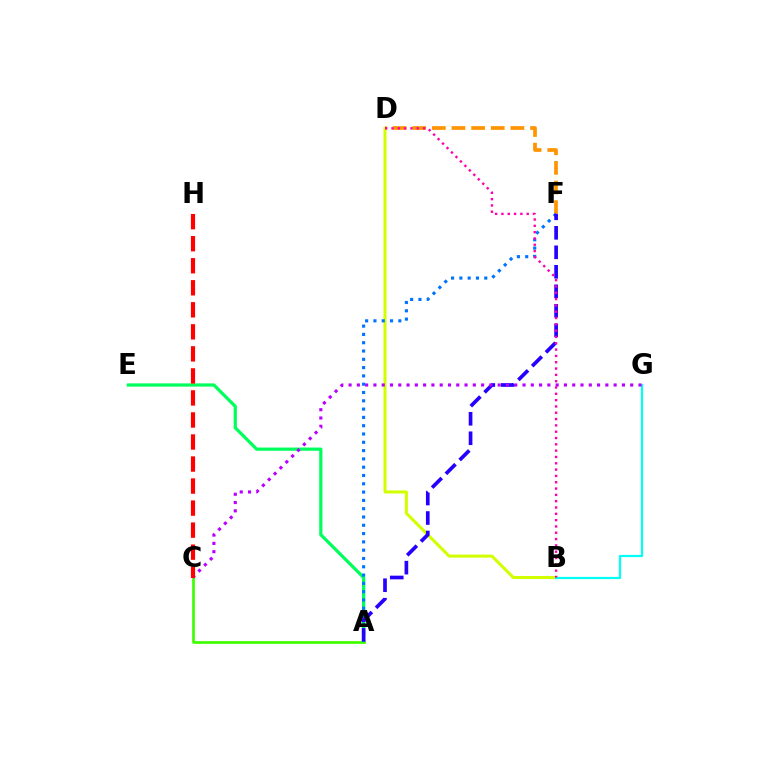{('D', 'F'): [{'color': '#ff9400', 'line_style': 'dashed', 'thickness': 2.67}], ('B', 'D'): [{'color': '#d1ff00', 'line_style': 'solid', 'thickness': 2.18}, {'color': '#ff00ac', 'line_style': 'dotted', 'thickness': 1.72}], ('A', 'E'): [{'color': '#00ff5c', 'line_style': 'solid', 'thickness': 2.32}], ('A', 'F'): [{'color': '#0074ff', 'line_style': 'dotted', 'thickness': 2.25}, {'color': '#2500ff', 'line_style': 'dashed', 'thickness': 2.65}], ('A', 'C'): [{'color': '#3dff00', 'line_style': 'solid', 'thickness': 1.94}], ('B', 'G'): [{'color': '#00fff6', 'line_style': 'solid', 'thickness': 1.59}], ('C', 'G'): [{'color': '#b900ff', 'line_style': 'dotted', 'thickness': 2.25}], ('C', 'H'): [{'color': '#ff0000', 'line_style': 'dashed', 'thickness': 2.99}]}